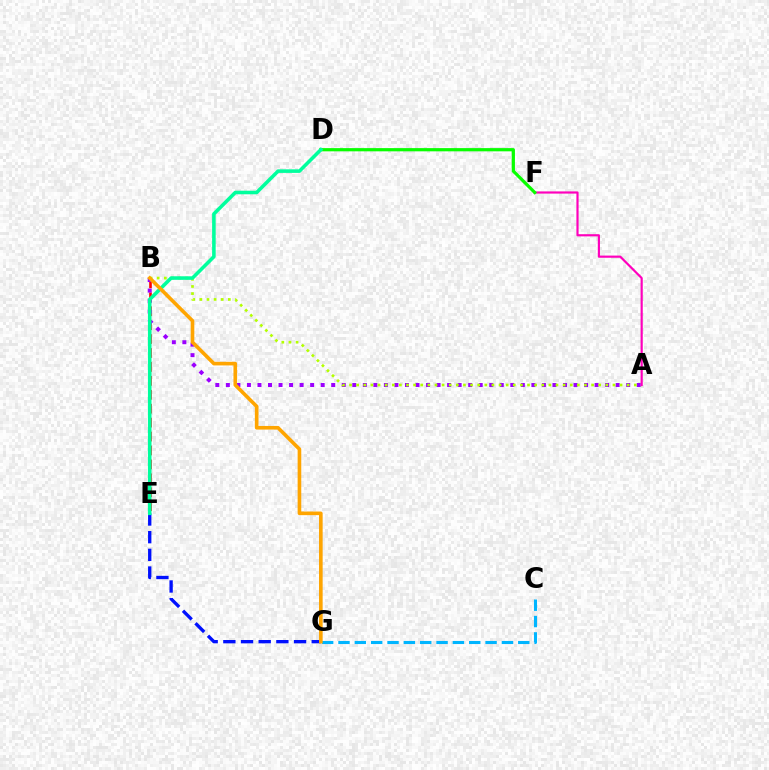{('B', 'E'): [{'color': '#ff0000', 'line_style': 'dashed', 'thickness': 1.89}], ('C', 'G'): [{'color': '#00b5ff', 'line_style': 'dashed', 'thickness': 2.22}], ('A', 'B'): [{'color': '#9b00ff', 'line_style': 'dotted', 'thickness': 2.86}, {'color': '#b3ff00', 'line_style': 'dotted', 'thickness': 1.93}], ('A', 'F'): [{'color': '#ff00bd', 'line_style': 'solid', 'thickness': 1.57}], ('D', 'F'): [{'color': '#08ff00', 'line_style': 'solid', 'thickness': 2.31}], ('E', 'G'): [{'color': '#0010ff', 'line_style': 'dashed', 'thickness': 2.4}], ('D', 'E'): [{'color': '#00ff9d', 'line_style': 'solid', 'thickness': 2.57}], ('B', 'G'): [{'color': '#ffa500', 'line_style': 'solid', 'thickness': 2.61}]}